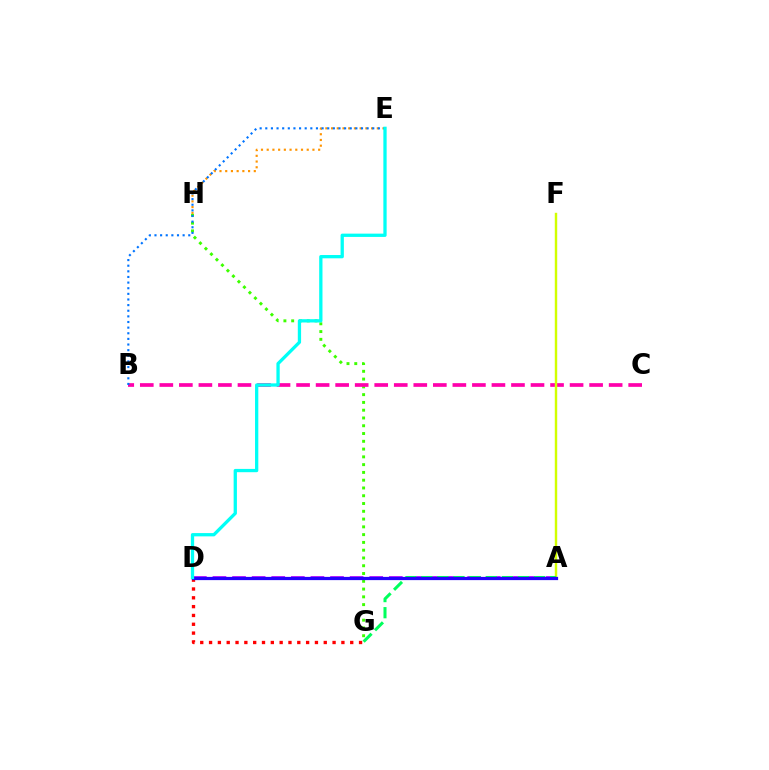{('E', 'H'): [{'color': '#ff9400', 'line_style': 'dotted', 'thickness': 1.55}], ('D', 'G'): [{'color': '#ff0000', 'line_style': 'dotted', 'thickness': 2.4}], ('G', 'H'): [{'color': '#3dff00', 'line_style': 'dotted', 'thickness': 2.11}], ('B', 'C'): [{'color': '#ff00ac', 'line_style': 'dashed', 'thickness': 2.65}], ('A', 'F'): [{'color': '#d1ff00', 'line_style': 'solid', 'thickness': 1.74}], ('B', 'E'): [{'color': '#0074ff', 'line_style': 'dotted', 'thickness': 1.53}], ('A', 'D'): [{'color': '#b900ff', 'line_style': 'dashed', 'thickness': 2.66}, {'color': '#2500ff', 'line_style': 'solid', 'thickness': 2.32}], ('A', 'G'): [{'color': '#00ff5c', 'line_style': 'dashed', 'thickness': 2.19}], ('D', 'E'): [{'color': '#00fff6', 'line_style': 'solid', 'thickness': 2.37}]}